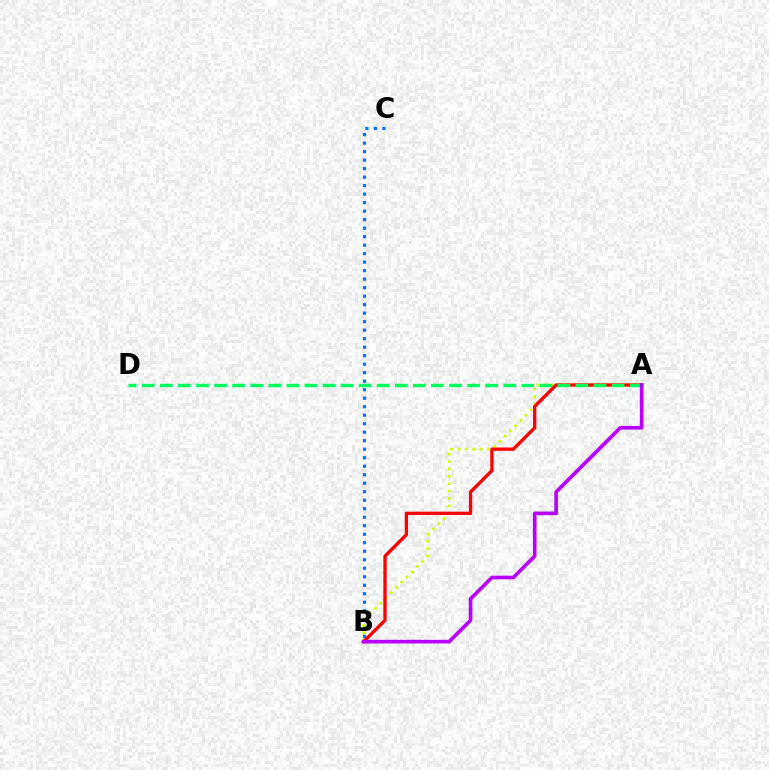{('B', 'C'): [{'color': '#0074ff', 'line_style': 'dotted', 'thickness': 2.31}], ('A', 'B'): [{'color': '#d1ff00', 'line_style': 'dotted', 'thickness': 2.01}, {'color': '#ff0000', 'line_style': 'solid', 'thickness': 2.4}, {'color': '#b900ff', 'line_style': 'solid', 'thickness': 2.63}], ('A', 'D'): [{'color': '#00ff5c', 'line_style': 'dashed', 'thickness': 2.46}]}